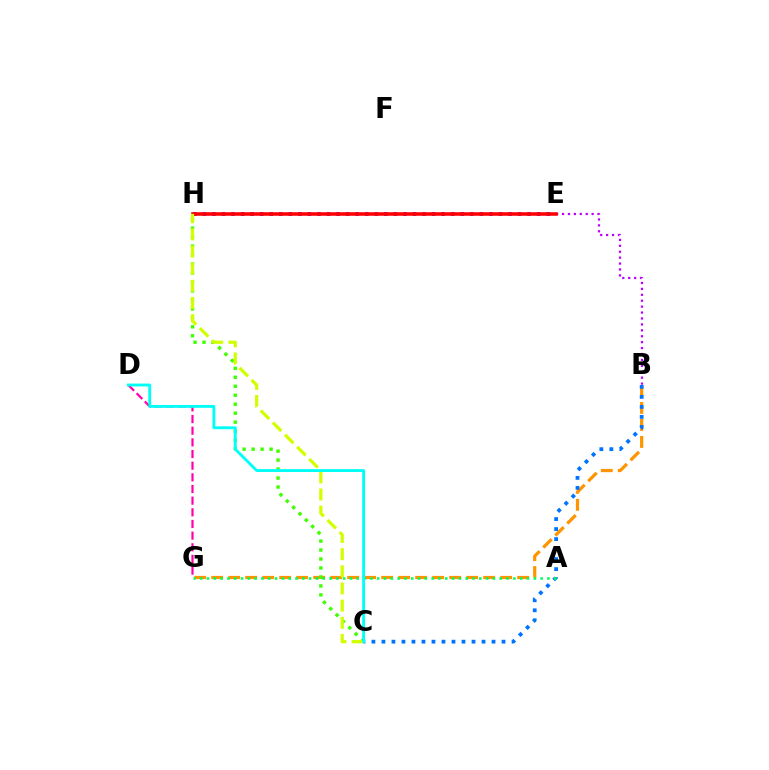{('E', 'H'): [{'color': '#2500ff', 'line_style': 'dotted', 'thickness': 2.6}, {'color': '#ff0000', 'line_style': 'solid', 'thickness': 2.56}], ('B', 'E'): [{'color': '#b900ff', 'line_style': 'dotted', 'thickness': 1.61}], ('B', 'G'): [{'color': '#ff9400', 'line_style': 'dashed', 'thickness': 2.31}], ('B', 'C'): [{'color': '#0074ff', 'line_style': 'dotted', 'thickness': 2.72}], ('C', 'H'): [{'color': '#3dff00', 'line_style': 'dotted', 'thickness': 2.44}, {'color': '#d1ff00', 'line_style': 'dashed', 'thickness': 2.33}], ('D', 'G'): [{'color': '#ff00ac', 'line_style': 'dashed', 'thickness': 1.58}], ('A', 'G'): [{'color': '#00ff5c', 'line_style': 'dotted', 'thickness': 1.85}], ('C', 'D'): [{'color': '#00fff6', 'line_style': 'solid', 'thickness': 2.07}]}